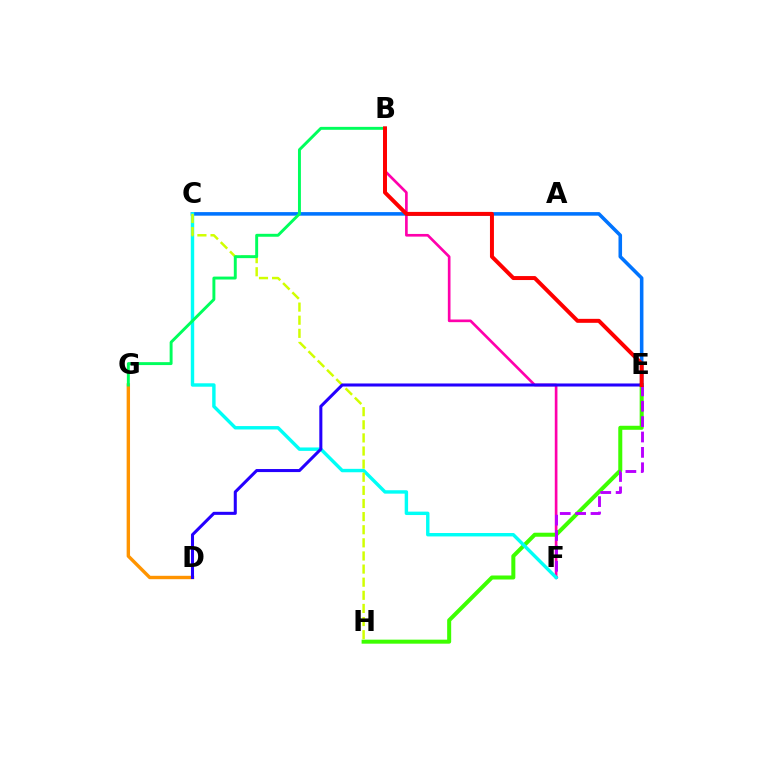{('B', 'F'): [{'color': '#ff00ac', 'line_style': 'solid', 'thickness': 1.92}], ('E', 'H'): [{'color': '#3dff00', 'line_style': 'solid', 'thickness': 2.89}], ('E', 'F'): [{'color': '#b900ff', 'line_style': 'dashed', 'thickness': 2.09}], ('C', 'E'): [{'color': '#0074ff', 'line_style': 'solid', 'thickness': 2.57}], ('C', 'F'): [{'color': '#00fff6', 'line_style': 'solid', 'thickness': 2.46}], ('D', 'G'): [{'color': '#ff9400', 'line_style': 'solid', 'thickness': 2.45}], ('C', 'H'): [{'color': '#d1ff00', 'line_style': 'dashed', 'thickness': 1.78}], ('D', 'E'): [{'color': '#2500ff', 'line_style': 'solid', 'thickness': 2.2}], ('B', 'G'): [{'color': '#00ff5c', 'line_style': 'solid', 'thickness': 2.11}], ('B', 'E'): [{'color': '#ff0000', 'line_style': 'solid', 'thickness': 2.86}]}